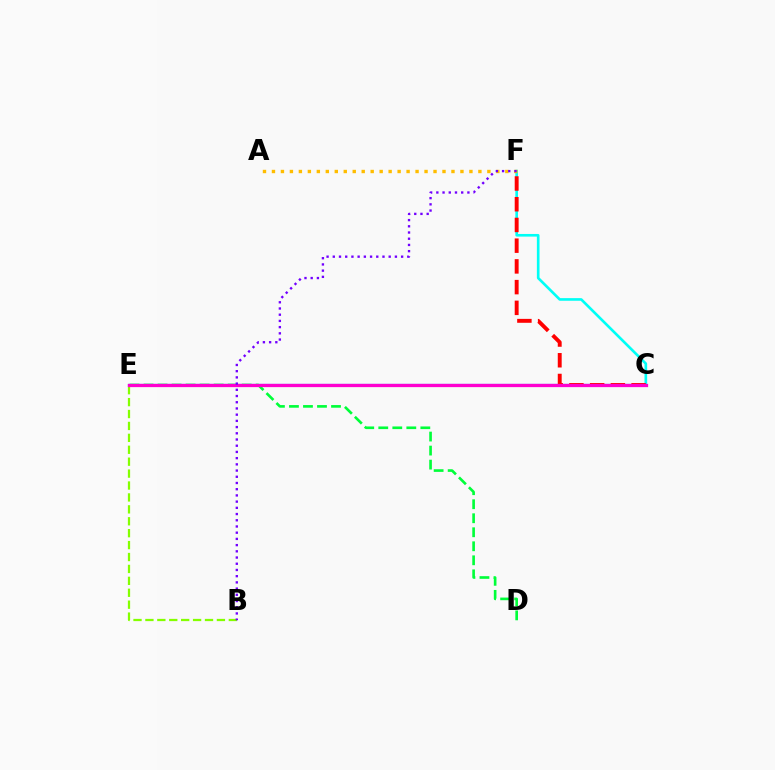{('C', 'E'): [{'color': '#004bff', 'line_style': 'solid', 'thickness': 1.58}, {'color': '#ff00cf', 'line_style': 'solid', 'thickness': 2.34}], ('C', 'F'): [{'color': '#00fff6', 'line_style': 'solid', 'thickness': 1.9}, {'color': '#ff0000', 'line_style': 'dashed', 'thickness': 2.82}], ('B', 'E'): [{'color': '#84ff00', 'line_style': 'dashed', 'thickness': 1.62}], ('D', 'E'): [{'color': '#00ff39', 'line_style': 'dashed', 'thickness': 1.9}], ('A', 'F'): [{'color': '#ffbd00', 'line_style': 'dotted', 'thickness': 2.44}], ('B', 'F'): [{'color': '#7200ff', 'line_style': 'dotted', 'thickness': 1.69}]}